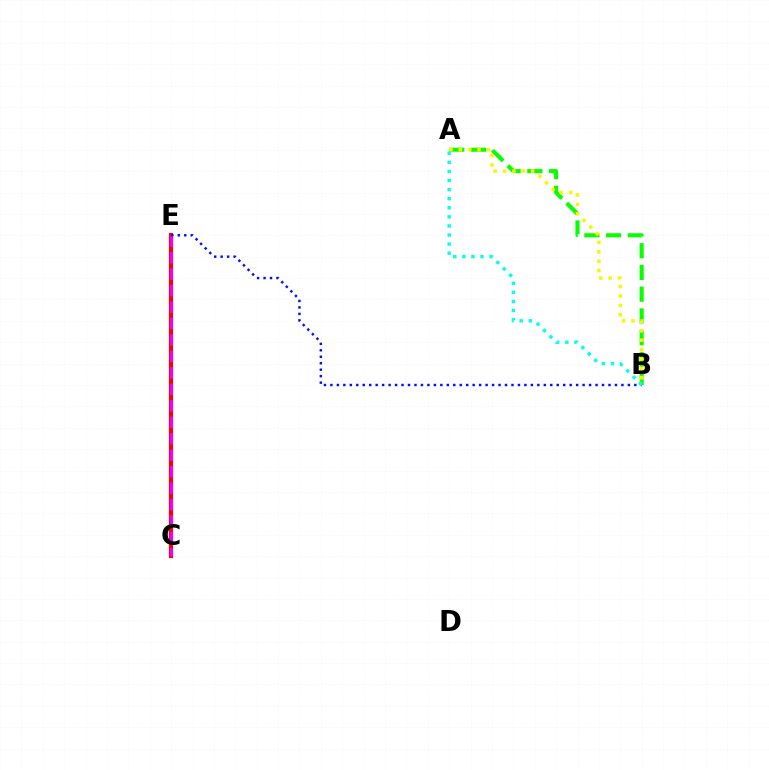{('C', 'E'): [{'color': '#ff0000', 'line_style': 'solid', 'thickness': 2.98}, {'color': '#ee00ff', 'line_style': 'dashed', 'thickness': 2.24}], ('A', 'B'): [{'color': '#08ff00', 'line_style': 'dashed', 'thickness': 2.95}, {'color': '#fcf500', 'line_style': 'dotted', 'thickness': 2.55}, {'color': '#00fff6', 'line_style': 'dotted', 'thickness': 2.47}], ('B', 'E'): [{'color': '#0010ff', 'line_style': 'dotted', 'thickness': 1.76}]}